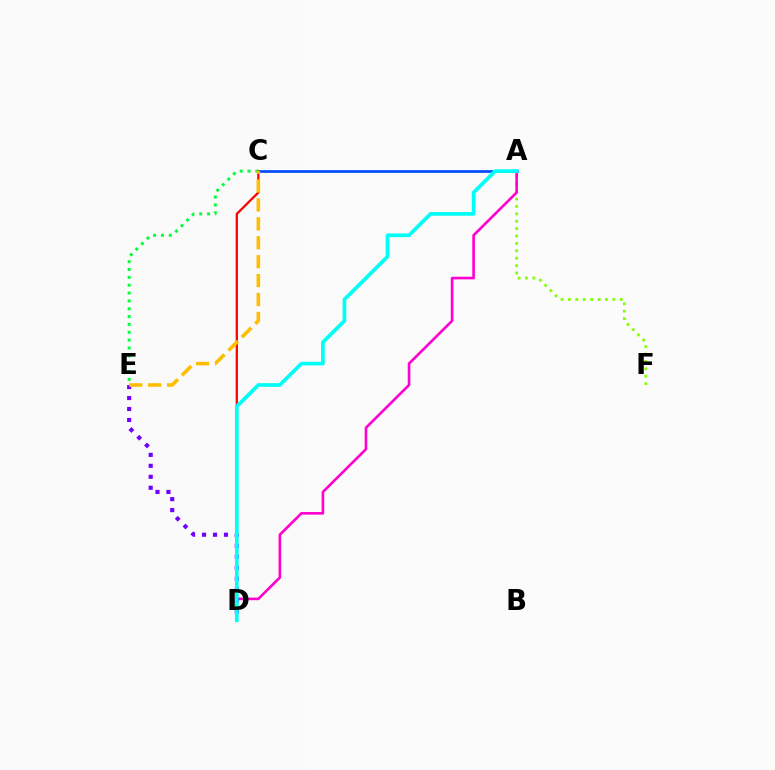{('A', 'F'): [{'color': '#84ff00', 'line_style': 'dotted', 'thickness': 2.01}], ('A', 'C'): [{'color': '#004bff', 'line_style': 'solid', 'thickness': 1.92}], ('A', 'D'): [{'color': '#ff00cf', 'line_style': 'solid', 'thickness': 1.89}, {'color': '#00fff6', 'line_style': 'solid', 'thickness': 2.66}], ('C', 'D'): [{'color': '#ff0000', 'line_style': 'solid', 'thickness': 1.62}], ('D', 'E'): [{'color': '#7200ff', 'line_style': 'dotted', 'thickness': 2.98}], ('C', 'E'): [{'color': '#00ff39', 'line_style': 'dotted', 'thickness': 2.13}, {'color': '#ffbd00', 'line_style': 'dashed', 'thickness': 2.57}]}